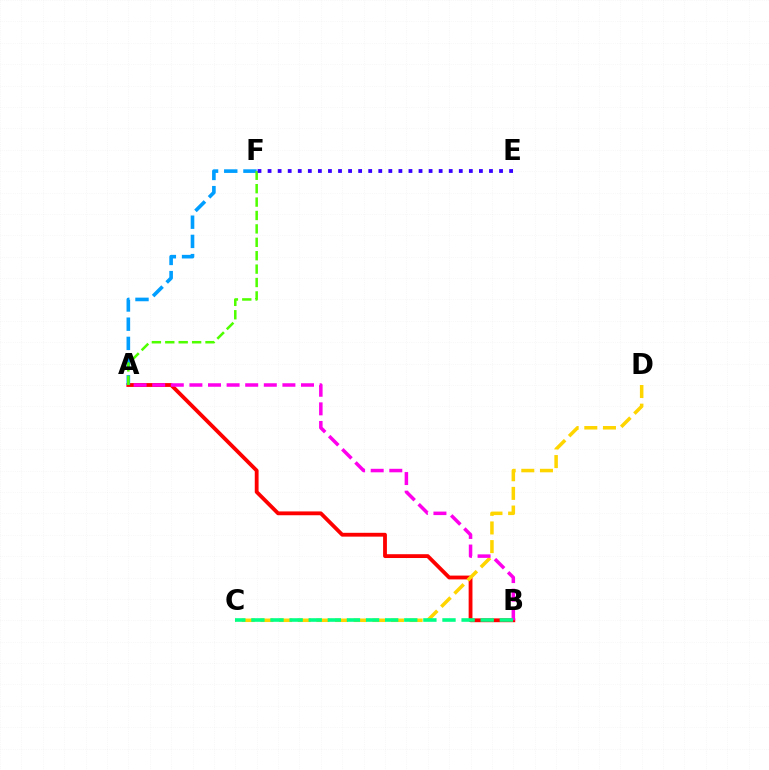{('A', 'B'): [{'color': '#ff0000', 'line_style': 'solid', 'thickness': 2.75}, {'color': '#ff00ed', 'line_style': 'dashed', 'thickness': 2.53}], ('A', 'F'): [{'color': '#009eff', 'line_style': 'dashed', 'thickness': 2.61}, {'color': '#4fff00', 'line_style': 'dashed', 'thickness': 1.82}], ('C', 'D'): [{'color': '#ffd500', 'line_style': 'dashed', 'thickness': 2.53}], ('B', 'C'): [{'color': '#00ff86', 'line_style': 'dashed', 'thickness': 2.6}], ('E', 'F'): [{'color': '#3700ff', 'line_style': 'dotted', 'thickness': 2.73}]}